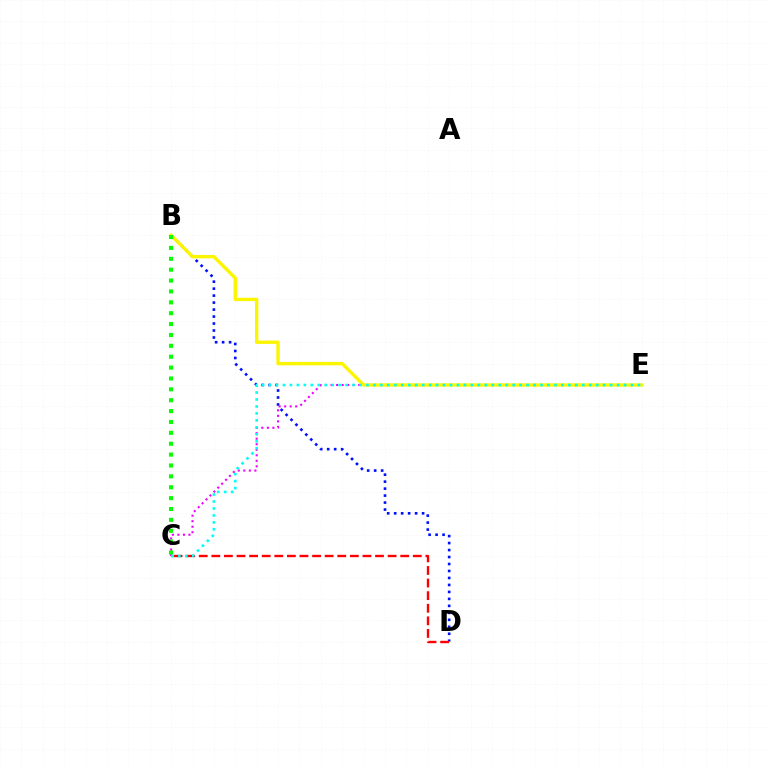{('B', 'D'): [{'color': '#0010ff', 'line_style': 'dotted', 'thickness': 1.9}], ('C', 'E'): [{'color': '#ee00ff', 'line_style': 'dotted', 'thickness': 1.5}, {'color': '#00fff6', 'line_style': 'dotted', 'thickness': 1.89}], ('B', 'E'): [{'color': '#fcf500', 'line_style': 'solid', 'thickness': 2.44}], ('C', 'D'): [{'color': '#ff0000', 'line_style': 'dashed', 'thickness': 1.71}], ('B', 'C'): [{'color': '#08ff00', 'line_style': 'dotted', 'thickness': 2.96}]}